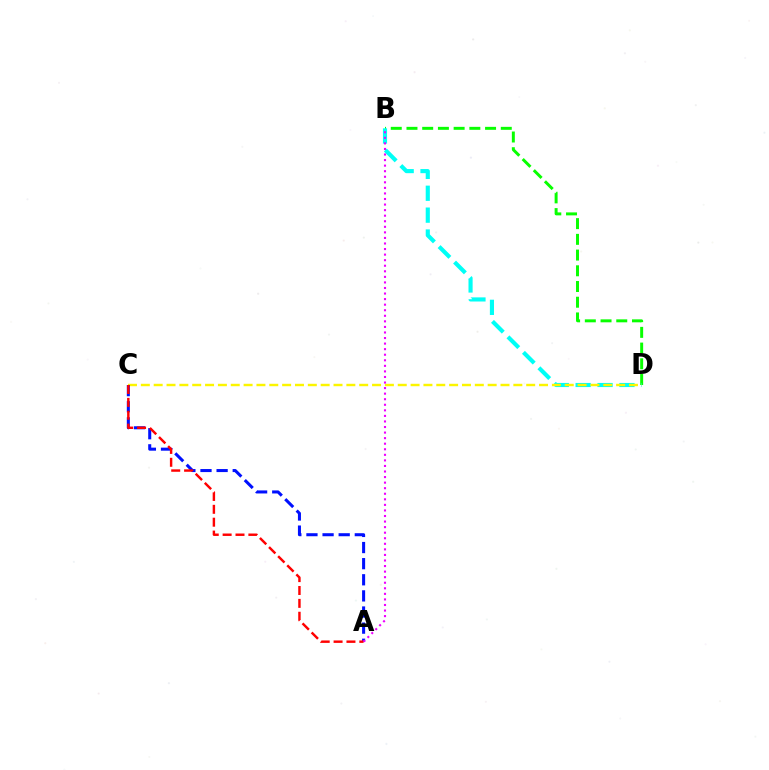{('B', 'D'): [{'color': '#08ff00', 'line_style': 'dashed', 'thickness': 2.14}, {'color': '#00fff6', 'line_style': 'dashed', 'thickness': 2.97}], ('C', 'D'): [{'color': '#fcf500', 'line_style': 'dashed', 'thickness': 1.75}], ('A', 'C'): [{'color': '#0010ff', 'line_style': 'dashed', 'thickness': 2.19}, {'color': '#ff0000', 'line_style': 'dashed', 'thickness': 1.75}], ('A', 'B'): [{'color': '#ee00ff', 'line_style': 'dotted', 'thickness': 1.51}]}